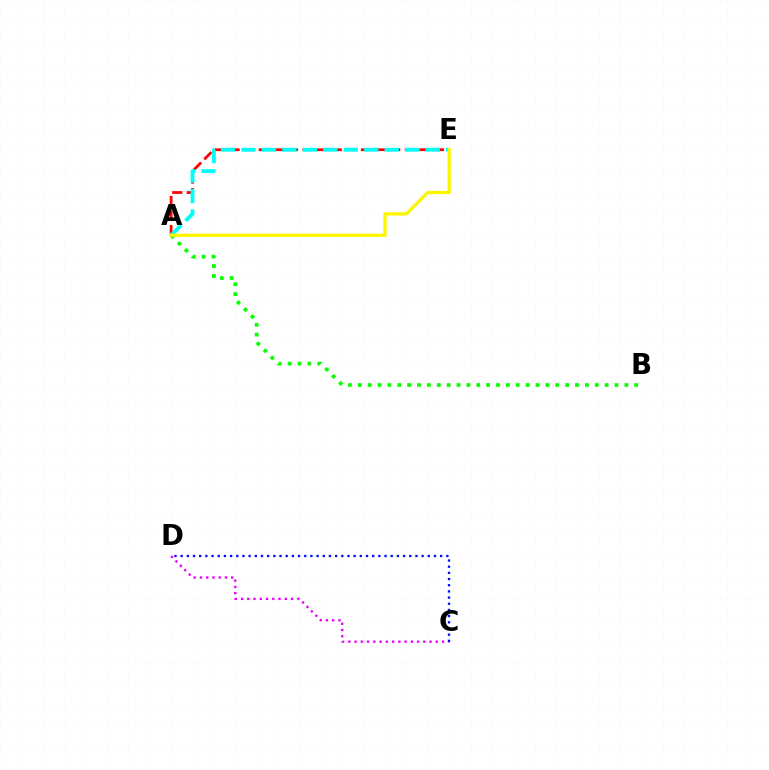{('A', 'B'): [{'color': '#08ff00', 'line_style': 'dotted', 'thickness': 2.68}], ('A', 'E'): [{'color': '#ff0000', 'line_style': 'dashed', 'thickness': 1.98}, {'color': '#00fff6', 'line_style': 'dashed', 'thickness': 2.78}, {'color': '#fcf500', 'line_style': 'solid', 'thickness': 2.36}], ('C', 'D'): [{'color': '#ee00ff', 'line_style': 'dotted', 'thickness': 1.7}, {'color': '#0010ff', 'line_style': 'dotted', 'thickness': 1.68}]}